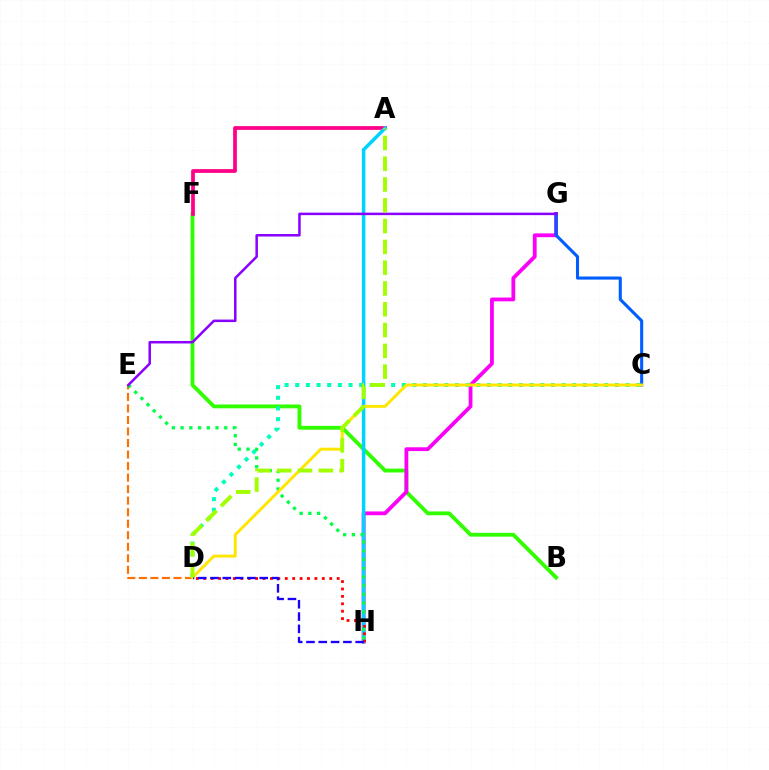{('B', 'F'): [{'color': '#31ff00', 'line_style': 'solid', 'thickness': 2.76}], ('A', 'F'): [{'color': '#ff0088', 'line_style': 'solid', 'thickness': 2.7}], ('D', 'E'): [{'color': '#ff7000', 'line_style': 'dashed', 'thickness': 1.57}], ('G', 'H'): [{'color': '#fa00f9', 'line_style': 'solid', 'thickness': 2.73}], ('C', 'D'): [{'color': '#00ffbb', 'line_style': 'dotted', 'thickness': 2.9}, {'color': '#ffe600', 'line_style': 'solid', 'thickness': 2.12}], ('A', 'H'): [{'color': '#00d3ff', 'line_style': 'solid', 'thickness': 2.53}], ('E', 'H'): [{'color': '#00ff45', 'line_style': 'dotted', 'thickness': 2.37}], ('C', 'G'): [{'color': '#005dff', 'line_style': 'solid', 'thickness': 2.22}], ('D', 'H'): [{'color': '#ff0000', 'line_style': 'dotted', 'thickness': 2.01}, {'color': '#1900ff', 'line_style': 'dashed', 'thickness': 1.67}], ('E', 'G'): [{'color': '#8a00ff', 'line_style': 'solid', 'thickness': 1.81}], ('A', 'D'): [{'color': '#a2ff00', 'line_style': 'dashed', 'thickness': 2.82}]}